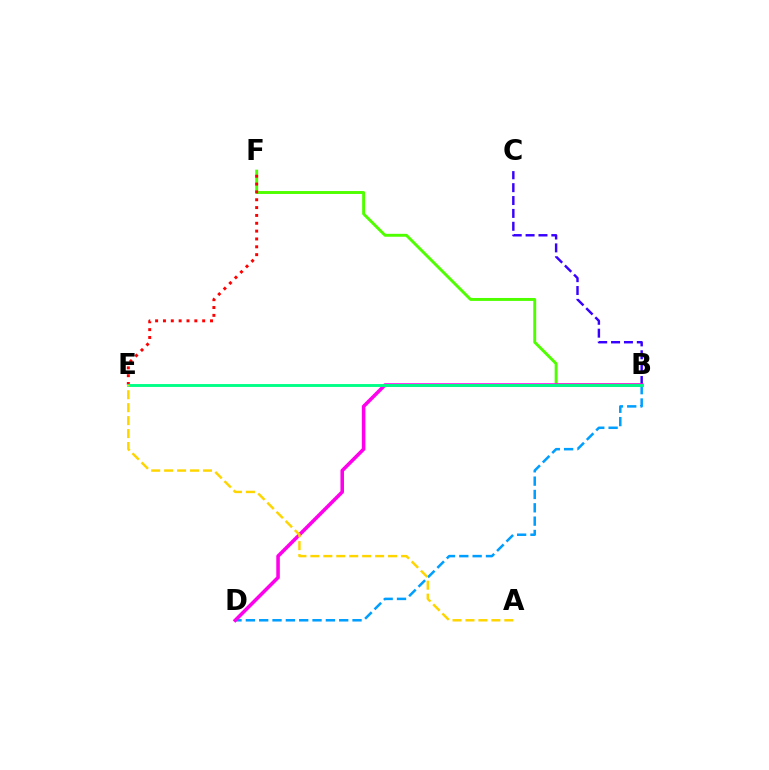{('B', 'F'): [{'color': '#4fff00', 'line_style': 'solid', 'thickness': 2.11}], ('B', 'C'): [{'color': '#3700ff', 'line_style': 'dashed', 'thickness': 1.75}], ('E', 'F'): [{'color': '#ff0000', 'line_style': 'dotted', 'thickness': 2.13}], ('B', 'D'): [{'color': '#009eff', 'line_style': 'dashed', 'thickness': 1.81}, {'color': '#ff00ed', 'line_style': 'solid', 'thickness': 2.55}], ('B', 'E'): [{'color': '#00ff86', 'line_style': 'solid', 'thickness': 2.08}], ('A', 'E'): [{'color': '#ffd500', 'line_style': 'dashed', 'thickness': 1.76}]}